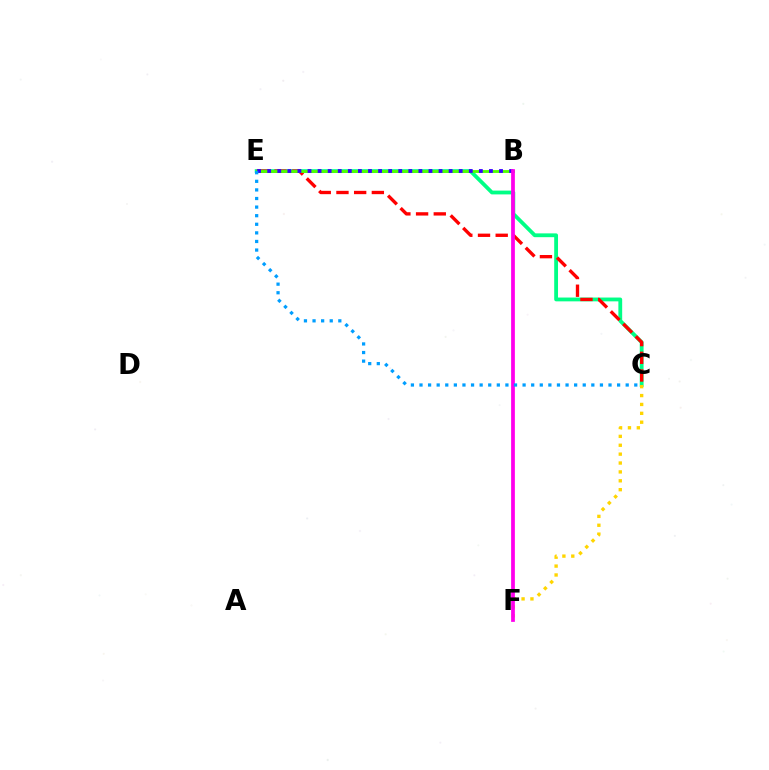{('C', 'E'): [{'color': '#00ff86', 'line_style': 'solid', 'thickness': 2.74}, {'color': '#ff0000', 'line_style': 'dashed', 'thickness': 2.4}, {'color': '#009eff', 'line_style': 'dotted', 'thickness': 2.33}], ('C', 'F'): [{'color': '#ffd500', 'line_style': 'dotted', 'thickness': 2.41}], ('B', 'E'): [{'color': '#4fff00', 'line_style': 'solid', 'thickness': 2.06}, {'color': '#3700ff', 'line_style': 'dotted', 'thickness': 2.74}], ('B', 'F'): [{'color': '#ff00ed', 'line_style': 'solid', 'thickness': 2.7}]}